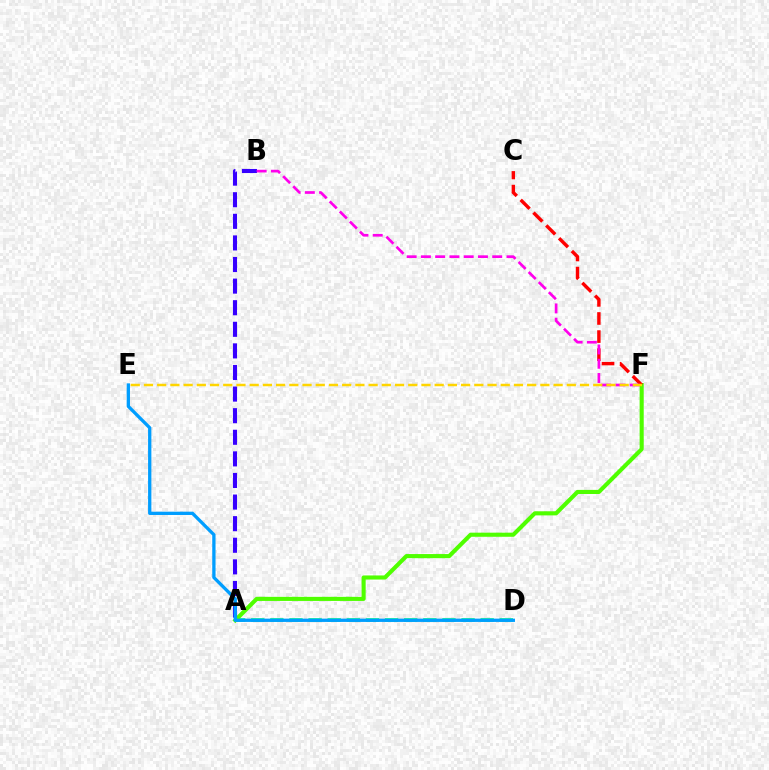{('A', 'D'): [{'color': '#00ff86', 'line_style': 'dashed', 'thickness': 2.6}], ('A', 'F'): [{'color': '#4fff00', 'line_style': 'solid', 'thickness': 2.95}], ('A', 'B'): [{'color': '#3700ff', 'line_style': 'dashed', 'thickness': 2.93}], ('D', 'E'): [{'color': '#009eff', 'line_style': 'solid', 'thickness': 2.37}], ('C', 'F'): [{'color': '#ff0000', 'line_style': 'dashed', 'thickness': 2.46}], ('B', 'F'): [{'color': '#ff00ed', 'line_style': 'dashed', 'thickness': 1.94}], ('E', 'F'): [{'color': '#ffd500', 'line_style': 'dashed', 'thickness': 1.8}]}